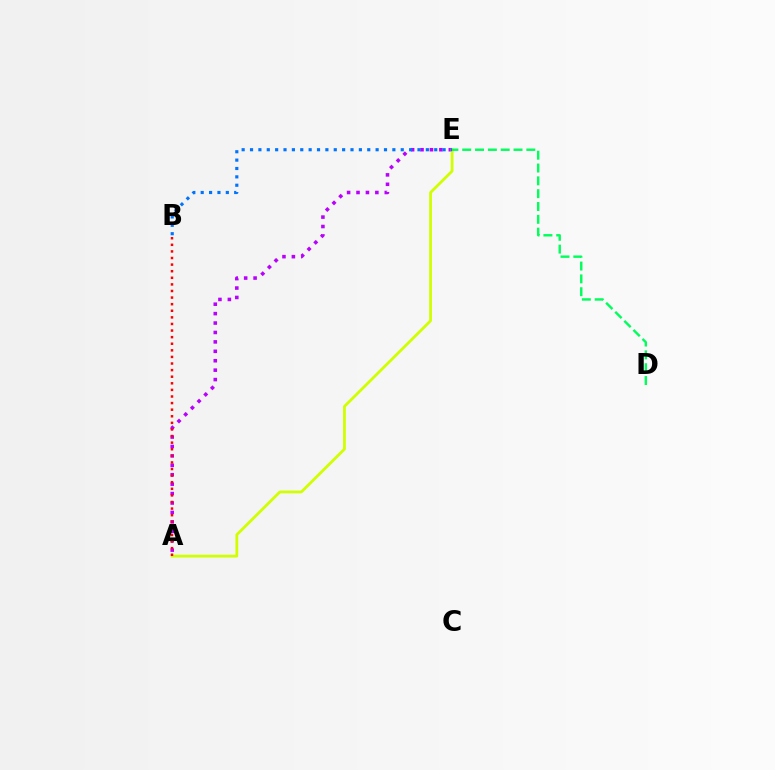{('A', 'E'): [{'color': '#b900ff', 'line_style': 'dotted', 'thickness': 2.56}, {'color': '#d1ff00', 'line_style': 'solid', 'thickness': 2.01}], ('D', 'E'): [{'color': '#00ff5c', 'line_style': 'dashed', 'thickness': 1.74}], ('B', 'E'): [{'color': '#0074ff', 'line_style': 'dotted', 'thickness': 2.27}], ('A', 'B'): [{'color': '#ff0000', 'line_style': 'dotted', 'thickness': 1.79}]}